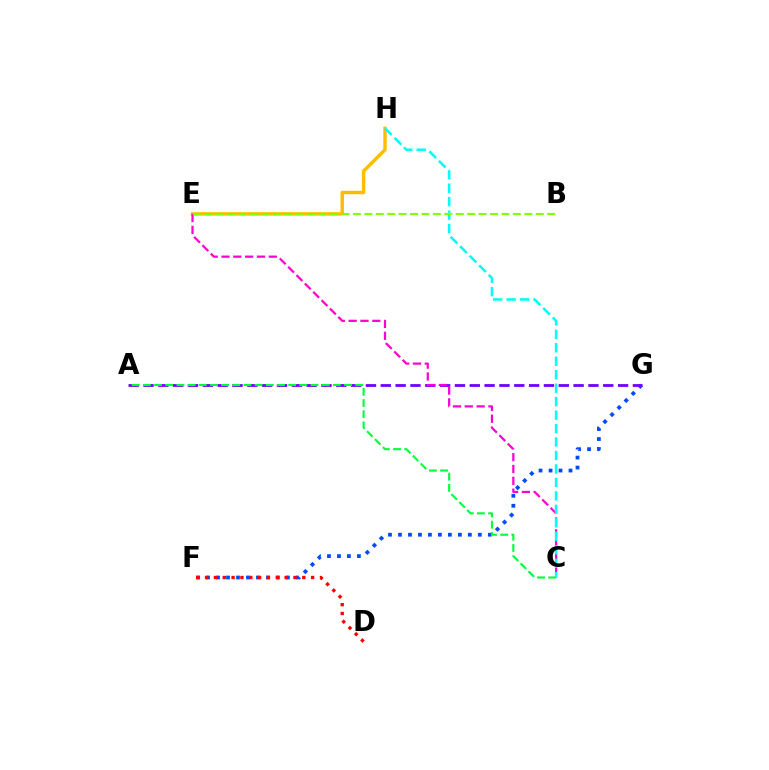{('E', 'H'): [{'color': '#ffbd00', 'line_style': 'solid', 'thickness': 2.5}], ('F', 'G'): [{'color': '#004bff', 'line_style': 'dotted', 'thickness': 2.71}], ('A', 'G'): [{'color': '#7200ff', 'line_style': 'dashed', 'thickness': 2.01}], ('C', 'E'): [{'color': '#ff00cf', 'line_style': 'dashed', 'thickness': 1.61}], ('A', 'C'): [{'color': '#00ff39', 'line_style': 'dashed', 'thickness': 1.52}], ('D', 'F'): [{'color': '#ff0000', 'line_style': 'dotted', 'thickness': 2.4}], ('C', 'H'): [{'color': '#00fff6', 'line_style': 'dashed', 'thickness': 1.83}], ('B', 'E'): [{'color': '#84ff00', 'line_style': 'dashed', 'thickness': 1.55}]}